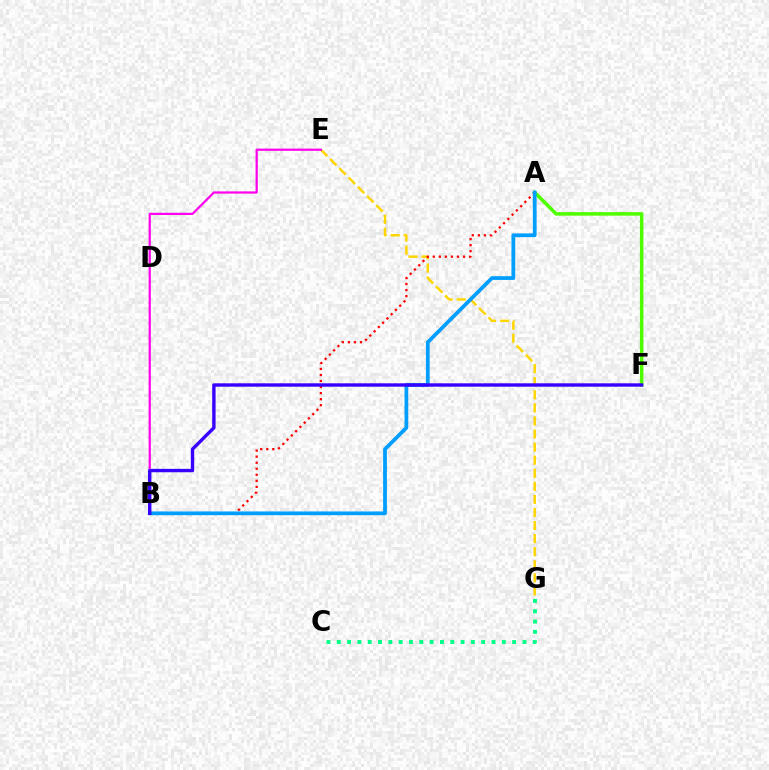{('C', 'G'): [{'color': '#00ff86', 'line_style': 'dotted', 'thickness': 2.8}], ('A', 'F'): [{'color': '#4fff00', 'line_style': 'solid', 'thickness': 2.55}], ('E', 'G'): [{'color': '#ffd500', 'line_style': 'dashed', 'thickness': 1.78}], ('A', 'B'): [{'color': '#ff0000', 'line_style': 'dotted', 'thickness': 1.64}, {'color': '#009eff', 'line_style': 'solid', 'thickness': 2.7}], ('B', 'E'): [{'color': '#ff00ed', 'line_style': 'solid', 'thickness': 1.6}], ('B', 'F'): [{'color': '#3700ff', 'line_style': 'solid', 'thickness': 2.44}]}